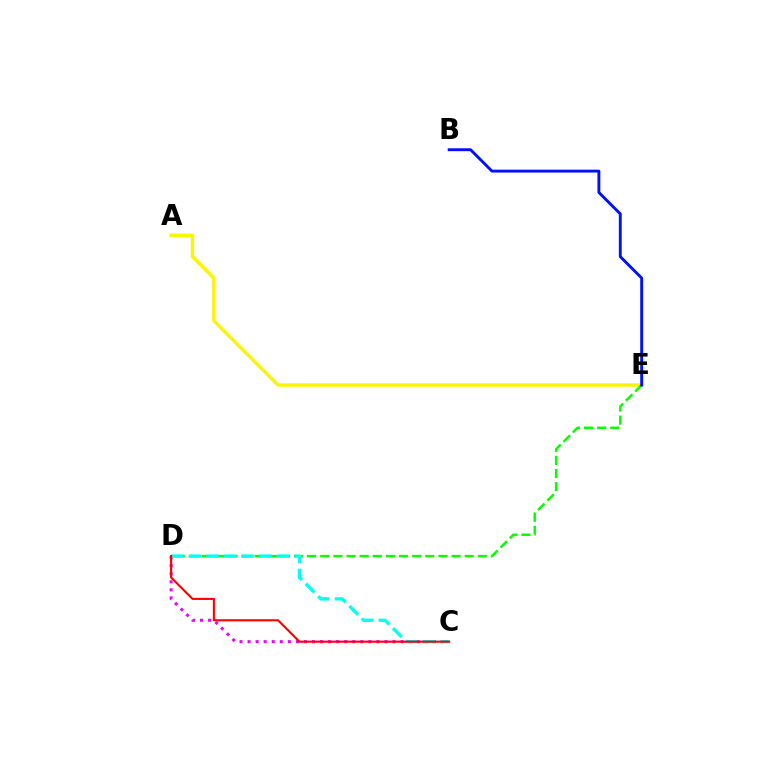{('A', 'E'): [{'color': '#fcf500', 'line_style': 'solid', 'thickness': 2.47}], ('D', 'E'): [{'color': '#08ff00', 'line_style': 'dashed', 'thickness': 1.78}], ('C', 'D'): [{'color': '#ee00ff', 'line_style': 'dotted', 'thickness': 2.19}, {'color': '#00fff6', 'line_style': 'dashed', 'thickness': 2.39}, {'color': '#ff0000', 'line_style': 'solid', 'thickness': 1.52}], ('B', 'E'): [{'color': '#0010ff', 'line_style': 'solid', 'thickness': 2.08}]}